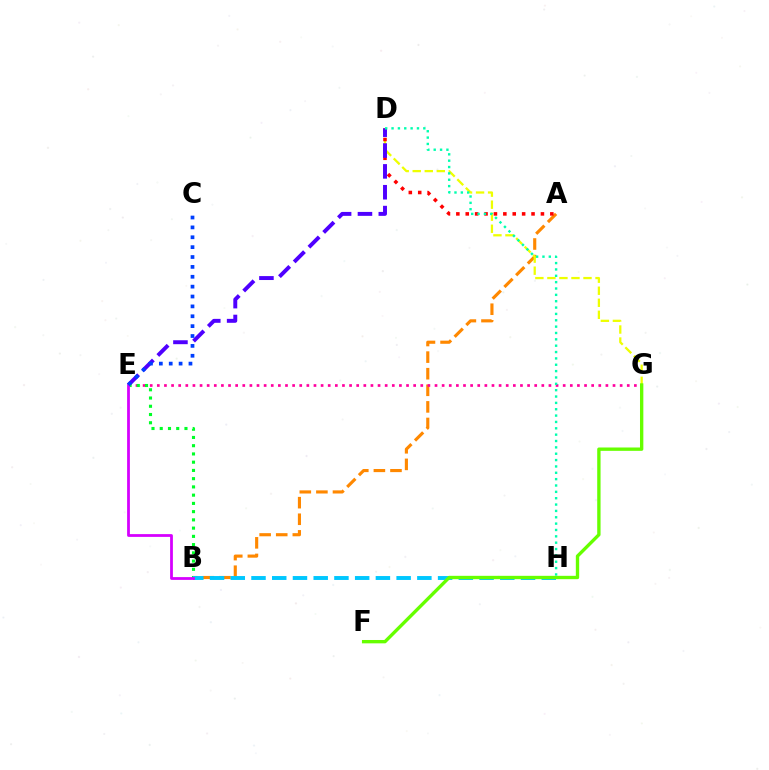{('A', 'B'): [{'color': '#ff8800', 'line_style': 'dashed', 'thickness': 2.25}], ('D', 'G'): [{'color': '#eeff00', 'line_style': 'dashed', 'thickness': 1.63}], ('A', 'D'): [{'color': '#ff0000', 'line_style': 'dotted', 'thickness': 2.55}], ('D', 'E'): [{'color': '#4f00ff', 'line_style': 'dashed', 'thickness': 2.83}], ('E', 'G'): [{'color': '#ff00a0', 'line_style': 'dotted', 'thickness': 1.93}], ('B', 'E'): [{'color': '#00ff27', 'line_style': 'dotted', 'thickness': 2.24}, {'color': '#d600ff', 'line_style': 'solid', 'thickness': 2.0}], ('B', 'H'): [{'color': '#00c7ff', 'line_style': 'dashed', 'thickness': 2.82}], ('D', 'H'): [{'color': '#00ffaf', 'line_style': 'dotted', 'thickness': 1.73}], ('C', 'E'): [{'color': '#003fff', 'line_style': 'dotted', 'thickness': 2.68}], ('F', 'G'): [{'color': '#66ff00', 'line_style': 'solid', 'thickness': 2.41}]}